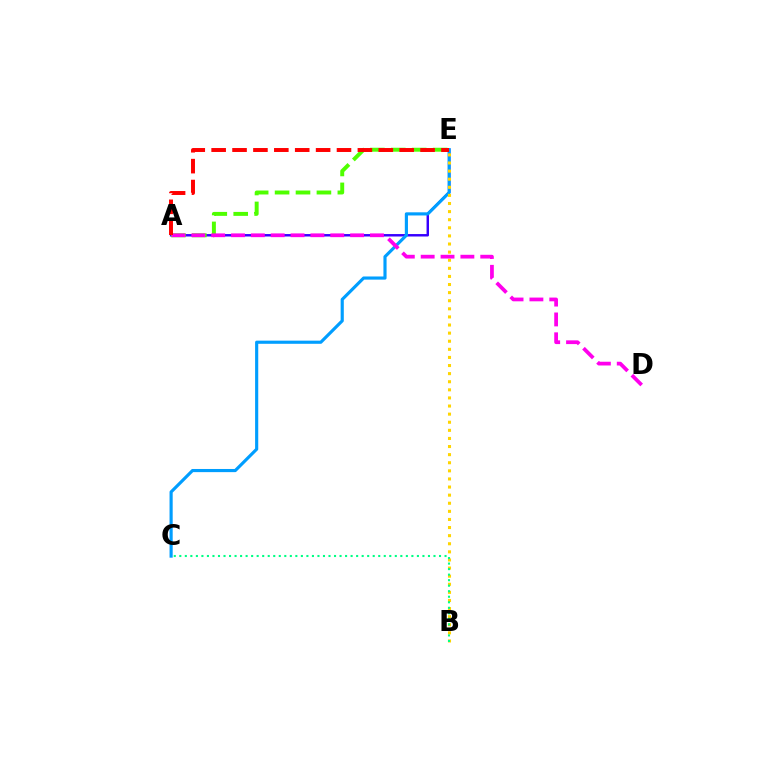{('A', 'E'): [{'color': '#3700ff', 'line_style': 'solid', 'thickness': 1.76}, {'color': '#4fff00', 'line_style': 'dashed', 'thickness': 2.84}, {'color': '#ff0000', 'line_style': 'dashed', 'thickness': 2.84}], ('C', 'E'): [{'color': '#009eff', 'line_style': 'solid', 'thickness': 2.27}], ('B', 'E'): [{'color': '#ffd500', 'line_style': 'dotted', 'thickness': 2.2}], ('A', 'D'): [{'color': '#ff00ed', 'line_style': 'dashed', 'thickness': 2.7}], ('B', 'C'): [{'color': '#00ff86', 'line_style': 'dotted', 'thickness': 1.5}]}